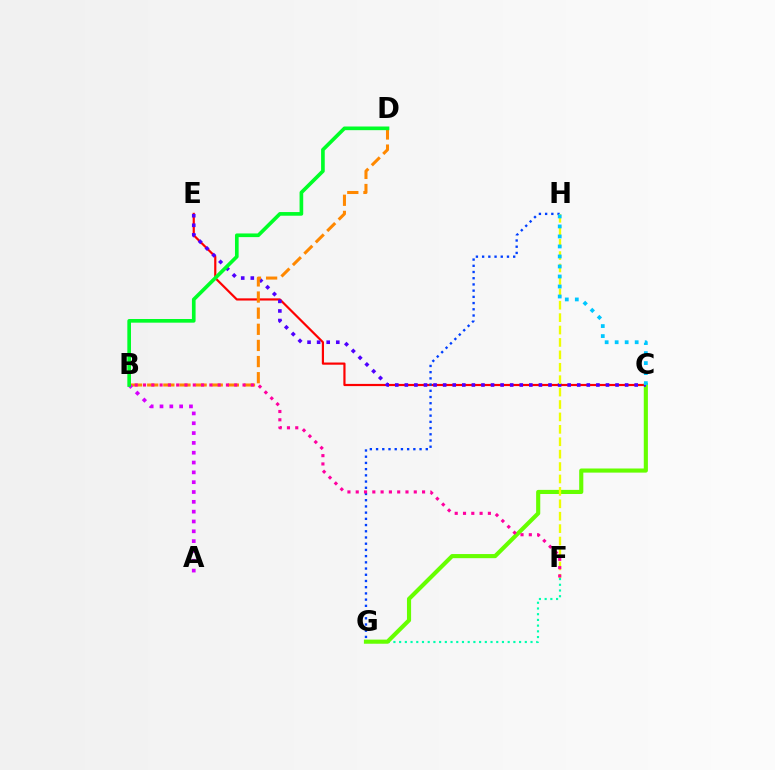{('F', 'G'): [{'color': '#00ffaf', 'line_style': 'dotted', 'thickness': 1.55}], ('C', 'E'): [{'color': '#ff0000', 'line_style': 'solid', 'thickness': 1.58}, {'color': '#4f00ff', 'line_style': 'dotted', 'thickness': 2.6}], ('C', 'G'): [{'color': '#66ff00', 'line_style': 'solid', 'thickness': 2.97}], ('G', 'H'): [{'color': '#003fff', 'line_style': 'dotted', 'thickness': 1.69}], ('F', 'H'): [{'color': '#eeff00', 'line_style': 'dashed', 'thickness': 1.69}], ('C', 'H'): [{'color': '#00c7ff', 'line_style': 'dotted', 'thickness': 2.72}], ('B', 'D'): [{'color': '#ff8800', 'line_style': 'dashed', 'thickness': 2.19}, {'color': '#00ff27', 'line_style': 'solid', 'thickness': 2.63}], ('B', 'F'): [{'color': '#ff00a0', 'line_style': 'dotted', 'thickness': 2.25}], ('A', 'B'): [{'color': '#d600ff', 'line_style': 'dotted', 'thickness': 2.67}]}